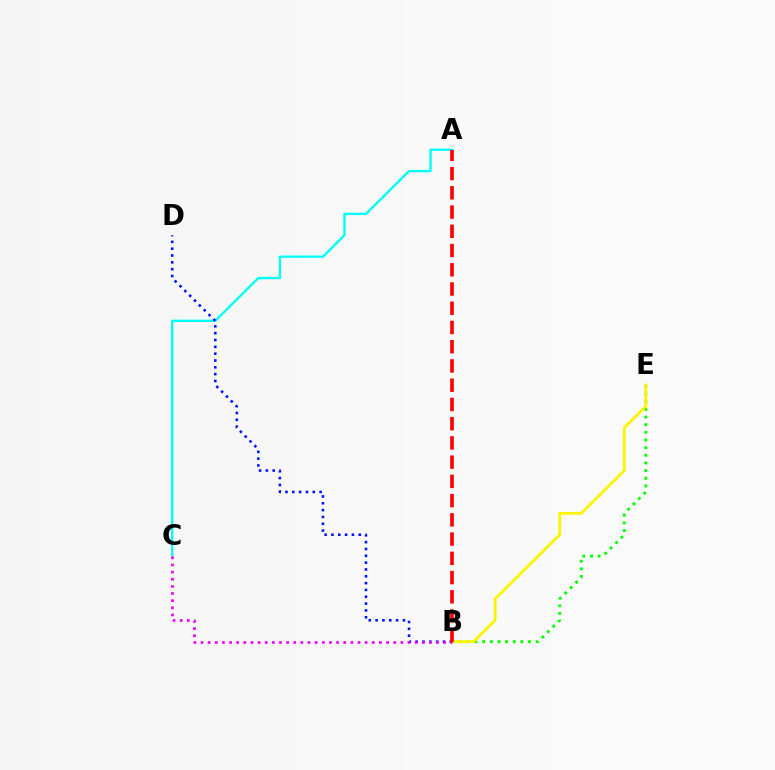{('B', 'E'): [{'color': '#08ff00', 'line_style': 'dotted', 'thickness': 2.08}, {'color': '#fcf500', 'line_style': 'solid', 'thickness': 2.04}], ('A', 'C'): [{'color': '#00fff6', 'line_style': 'solid', 'thickness': 1.68}], ('B', 'D'): [{'color': '#0010ff', 'line_style': 'dotted', 'thickness': 1.85}], ('B', 'C'): [{'color': '#ee00ff', 'line_style': 'dotted', 'thickness': 1.94}], ('A', 'B'): [{'color': '#ff0000', 'line_style': 'dashed', 'thickness': 2.61}]}